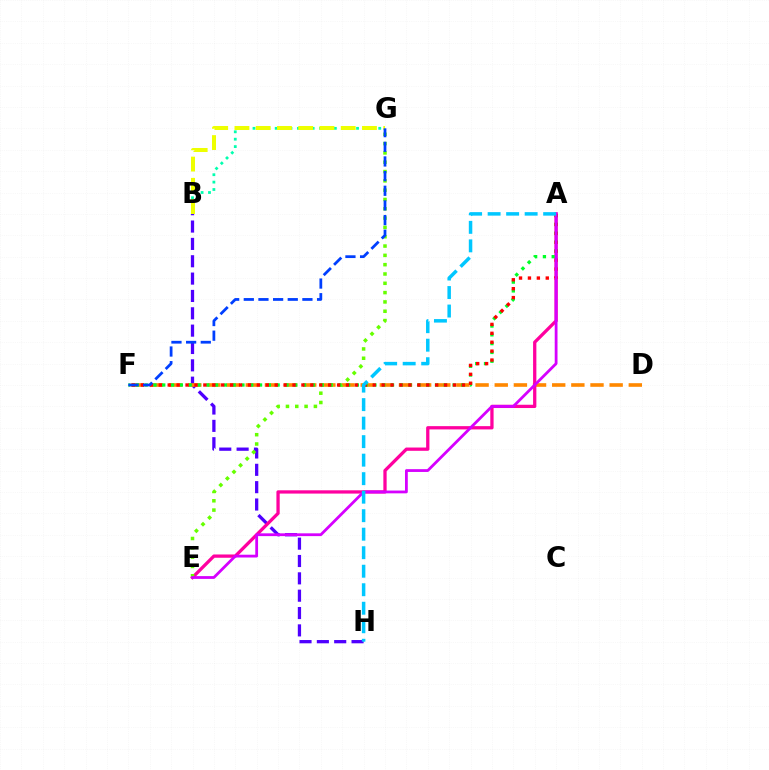{('B', 'H'): [{'color': '#4f00ff', 'line_style': 'dashed', 'thickness': 2.36}], ('D', 'F'): [{'color': '#ff8800', 'line_style': 'dashed', 'thickness': 2.6}], ('A', 'E'): [{'color': '#ff00a0', 'line_style': 'solid', 'thickness': 2.36}, {'color': '#d600ff', 'line_style': 'solid', 'thickness': 2.01}], ('E', 'G'): [{'color': '#66ff00', 'line_style': 'dotted', 'thickness': 2.53}], ('A', 'F'): [{'color': '#00ff27', 'line_style': 'dotted', 'thickness': 2.39}, {'color': '#ff0000', 'line_style': 'dotted', 'thickness': 2.42}], ('B', 'G'): [{'color': '#00ffaf', 'line_style': 'dotted', 'thickness': 2.01}, {'color': '#eeff00', 'line_style': 'dashed', 'thickness': 2.89}], ('A', 'H'): [{'color': '#00c7ff', 'line_style': 'dashed', 'thickness': 2.51}], ('F', 'G'): [{'color': '#003fff', 'line_style': 'dashed', 'thickness': 1.99}]}